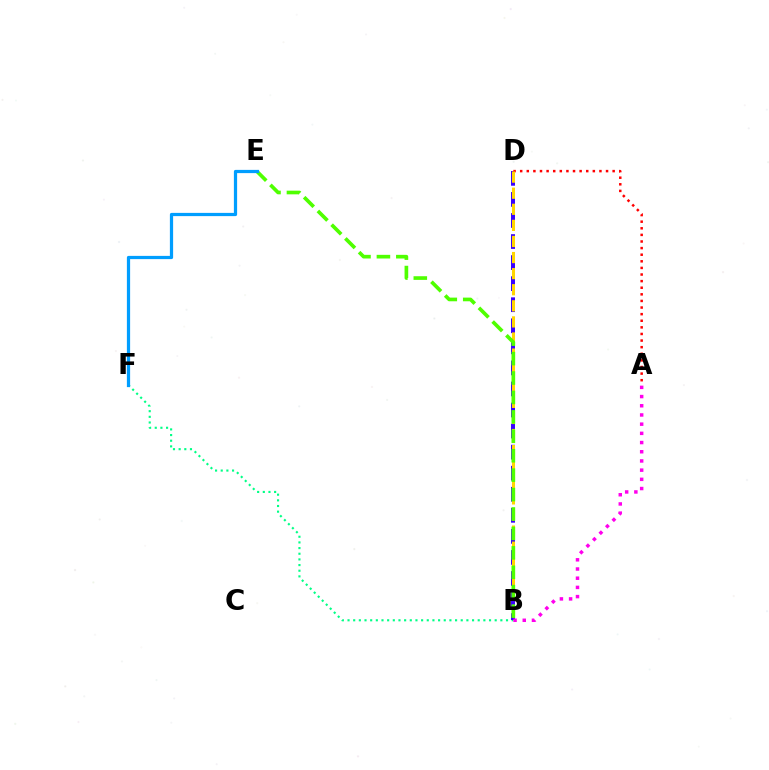{('B', 'F'): [{'color': '#00ff86', 'line_style': 'dotted', 'thickness': 1.54}], ('B', 'D'): [{'color': '#3700ff', 'line_style': 'dashed', 'thickness': 2.86}, {'color': '#ffd500', 'line_style': 'dashed', 'thickness': 2.19}], ('A', 'D'): [{'color': '#ff0000', 'line_style': 'dotted', 'thickness': 1.79}], ('B', 'E'): [{'color': '#4fff00', 'line_style': 'dashed', 'thickness': 2.64}], ('E', 'F'): [{'color': '#009eff', 'line_style': 'solid', 'thickness': 2.32}], ('A', 'B'): [{'color': '#ff00ed', 'line_style': 'dotted', 'thickness': 2.5}]}